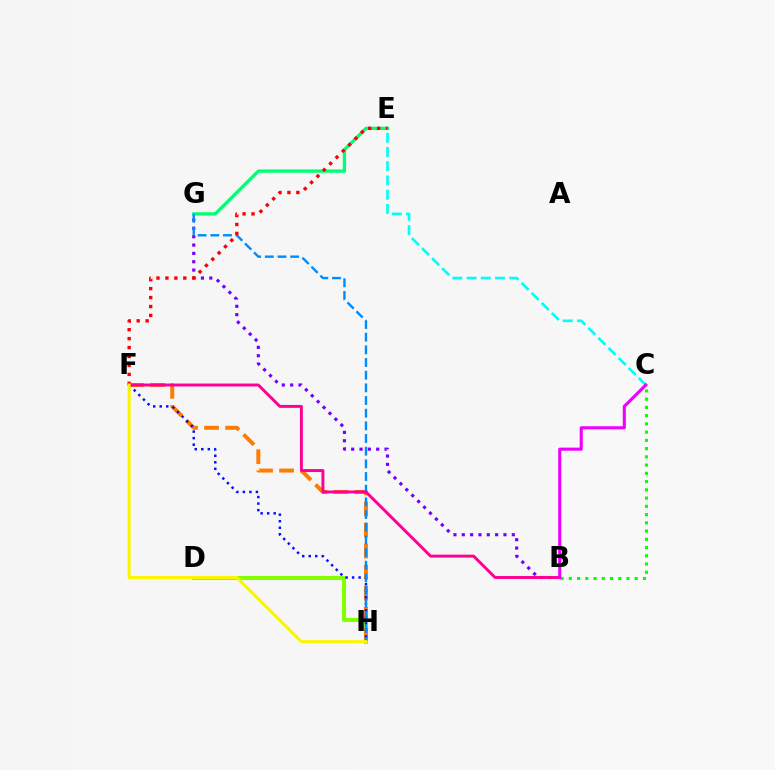{('B', 'G'): [{'color': '#7200ff', 'line_style': 'dotted', 'thickness': 2.27}], ('D', 'H'): [{'color': '#84ff00', 'line_style': 'solid', 'thickness': 2.93}], ('E', 'G'): [{'color': '#00ff74', 'line_style': 'solid', 'thickness': 2.38}], ('F', 'H'): [{'color': '#ff7c00', 'line_style': 'dashed', 'thickness': 2.86}, {'color': '#0010ff', 'line_style': 'dotted', 'thickness': 1.77}, {'color': '#fcf500', 'line_style': 'solid', 'thickness': 2.18}], ('C', 'E'): [{'color': '#00fff6', 'line_style': 'dashed', 'thickness': 1.93}], ('G', 'H'): [{'color': '#008cff', 'line_style': 'dashed', 'thickness': 1.72}], ('B', 'F'): [{'color': '#ff0094', 'line_style': 'solid', 'thickness': 2.11}], ('E', 'F'): [{'color': '#ff0000', 'line_style': 'dotted', 'thickness': 2.43}], ('B', 'C'): [{'color': '#08ff00', 'line_style': 'dotted', 'thickness': 2.24}, {'color': '#ee00ff', 'line_style': 'solid', 'thickness': 2.22}]}